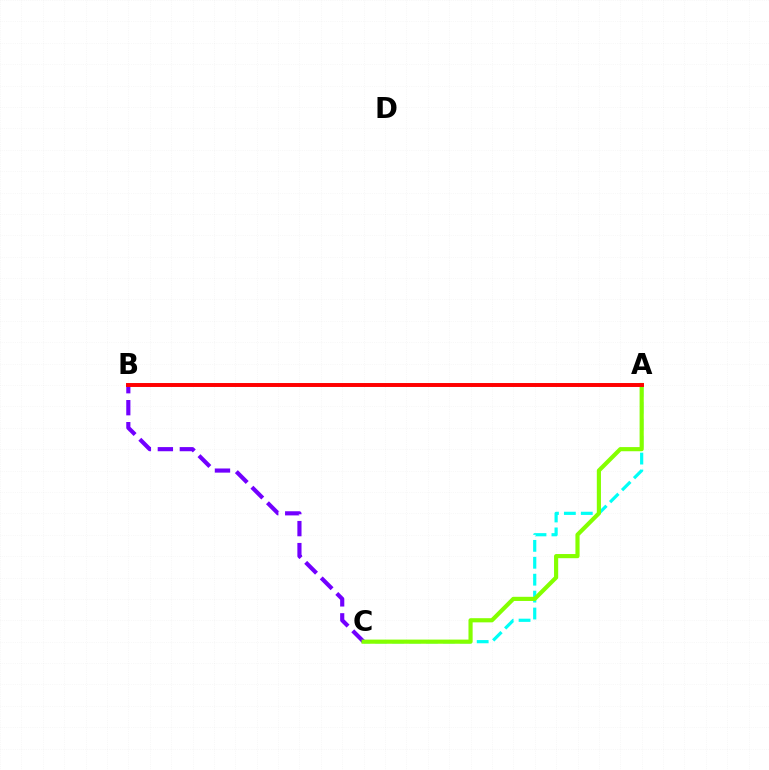{('B', 'C'): [{'color': '#7200ff', 'line_style': 'dashed', 'thickness': 2.99}], ('A', 'C'): [{'color': '#00fff6', 'line_style': 'dashed', 'thickness': 2.3}, {'color': '#84ff00', 'line_style': 'solid', 'thickness': 2.99}], ('A', 'B'): [{'color': '#ff0000', 'line_style': 'solid', 'thickness': 2.83}]}